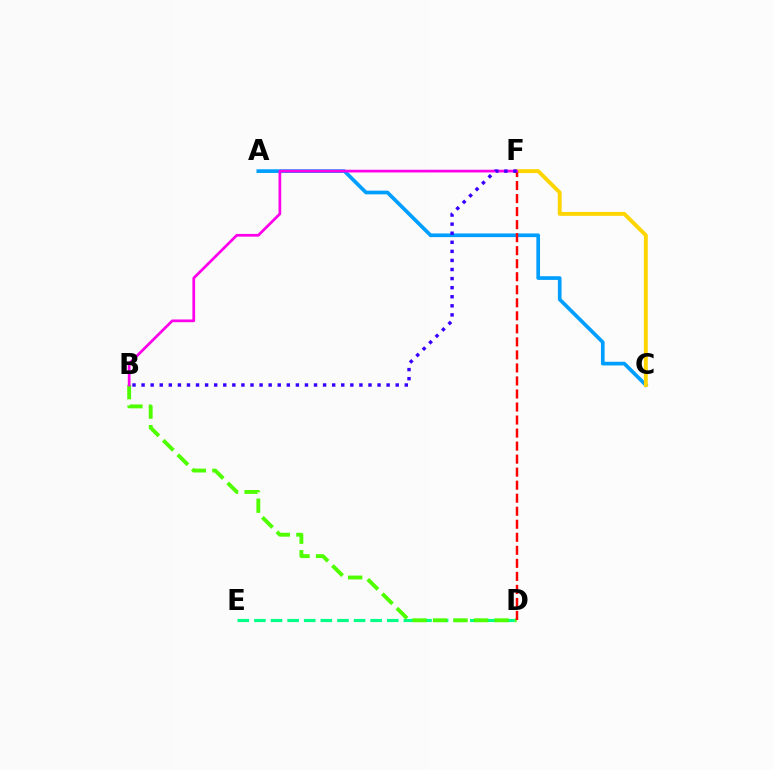{('A', 'C'): [{'color': '#009eff', 'line_style': 'solid', 'thickness': 2.65}], ('C', 'F'): [{'color': '#ffd500', 'line_style': 'solid', 'thickness': 2.79}], ('D', 'E'): [{'color': '#00ff86', 'line_style': 'dashed', 'thickness': 2.26}], ('B', 'D'): [{'color': '#4fff00', 'line_style': 'dashed', 'thickness': 2.78}], ('D', 'F'): [{'color': '#ff0000', 'line_style': 'dashed', 'thickness': 1.77}], ('B', 'F'): [{'color': '#ff00ed', 'line_style': 'solid', 'thickness': 1.96}, {'color': '#3700ff', 'line_style': 'dotted', 'thickness': 2.47}]}